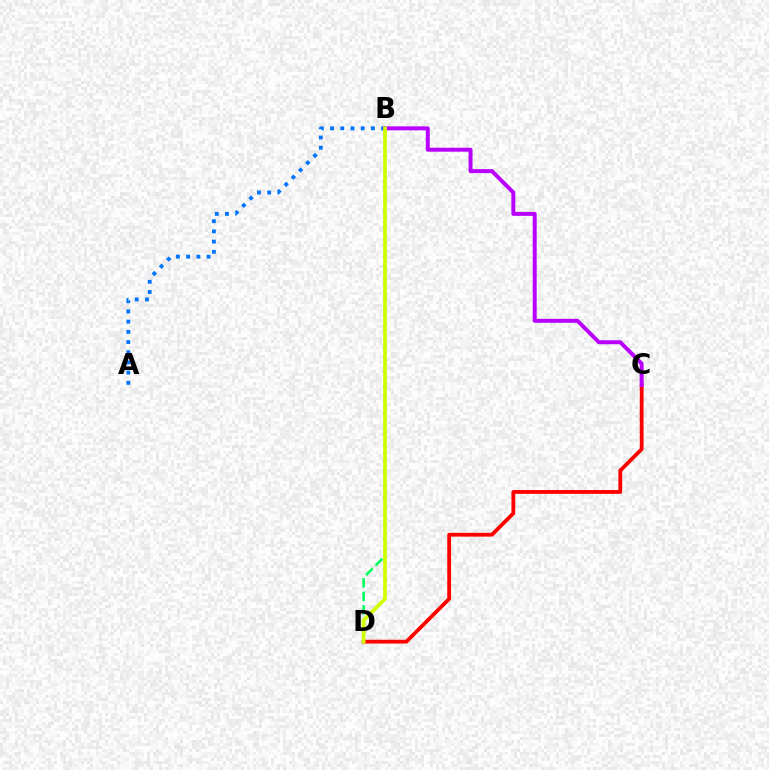{('A', 'B'): [{'color': '#0074ff', 'line_style': 'dotted', 'thickness': 2.77}], ('B', 'D'): [{'color': '#00ff5c', 'line_style': 'dashed', 'thickness': 1.84}, {'color': '#d1ff00', 'line_style': 'solid', 'thickness': 2.67}], ('C', 'D'): [{'color': '#ff0000', 'line_style': 'solid', 'thickness': 2.73}], ('B', 'C'): [{'color': '#b900ff', 'line_style': 'solid', 'thickness': 2.84}]}